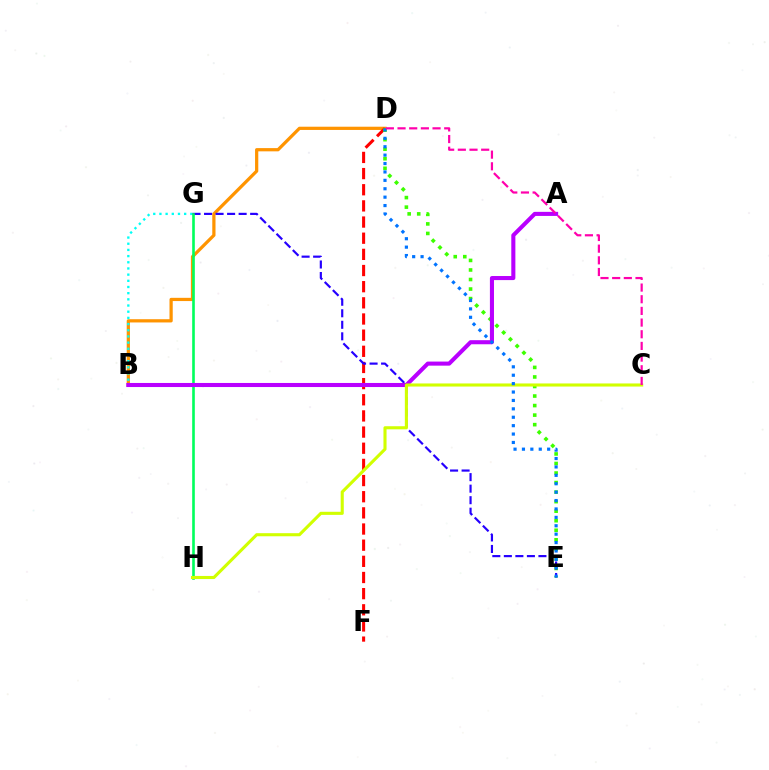{('B', 'D'): [{'color': '#ff9400', 'line_style': 'solid', 'thickness': 2.33}], ('D', 'F'): [{'color': '#ff0000', 'line_style': 'dashed', 'thickness': 2.19}], ('D', 'E'): [{'color': '#3dff00', 'line_style': 'dotted', 'thickness': 2.59}, {'color': '#0074ff', 'line_style': 'dotted', 'thickness': 2.28}], ('B', 'G'): [{'color': '#00fff6', 'line_style': 'dotted', 'thickness': 1.68}], ('E', 'G'): [{'color': '#2500ff', 'line_style': 'dashed', 'thickness': 1.57}], ('G', 'H'): [{'color': '#00ff5c', 'line_style': 'solid', 'thickness': 1.89}], ('A', 'B'): [{'color': '#b900ff', 'line_style': 'solid', 'thickness': 2.93}], ('C', 'H'): [{'color': '#d1ff00', 'line_style': 'solid', 'thickness': 2.23}], ('C', 'D'): [{'color': '#ff00ac', 'line_style': 'dashed', 'thickness': 1.59}]}